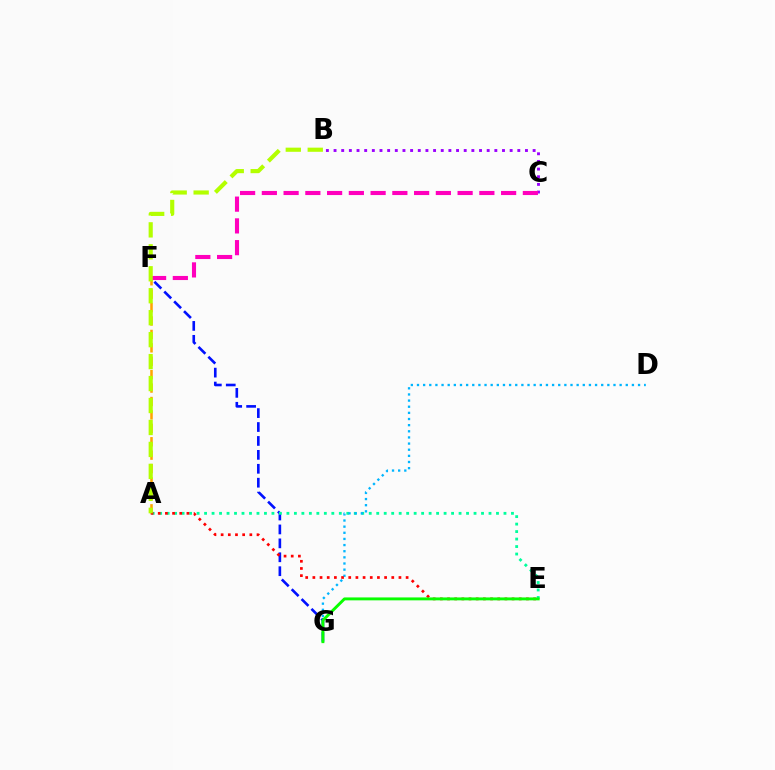{('F', 'G'): [{'color': '#0010ff', 'line_style': 'dashed', 'thickness': 1.89}], ('A', 'E'): [{'color': '#00ff9d', 'line_style': 'dotted', 'thickness': 2.03}, {'color': '#ff0000', 'line_style': 'dotted', 'thickness': 1.95}], ('A', 'F'): [{'color': '#ffa500', 'line_style': 'dashed', 'thickness': 1.82}], ('B', 'C'): [{'color': '#9b00ff', 'line_style': 'dotted', 'thickness': 2.08}], ('D', 'G'): [{'color': '#00b5ff', 'line_style': 'dotted', 'thickness': 1.67}], ('C', 'F'): [{'color': '#ff00bd', 'line_style': 'dashed', 'thickness': 2.95}], ('E', 'G'): [{'color': '#08ff00', 'line_style': 'solid', 'thickness': 2.1}], ('A', 'B'): [{'color': '#b3ff00', 'line_style': 'dashed', 'thickness': 2.98}]}